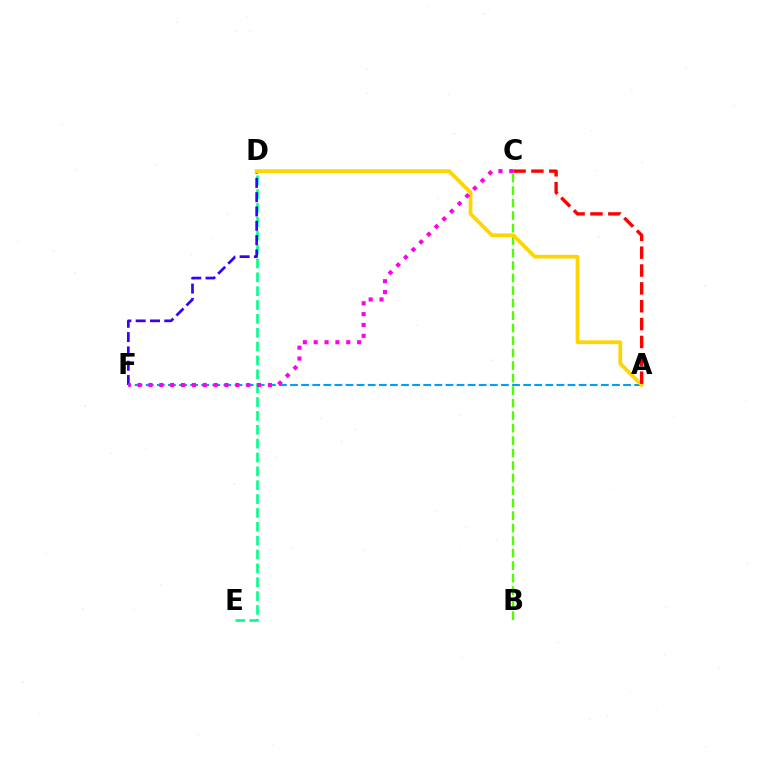{('D', 'E'): [{'color': '#00ff86', 'line_style': 'dashed', 'thickness': 1.88}], ('D', 'F'): [{'color': '#3700ff', 'line_style': 'dashed', 'thickness': 1.94}], ('A', 'F'): [{'color': '#009eff', 'line_style': 'dashed', 'thickness': 1.51}], ('B', 'C'): [{'color': '#4fff00', 'line_style': 'dashed', 'thickness': 1.7}], ('A', 'D'): [{'color': '#ffd500', 'line_style': 'solid', 'thickness': 2.7}], ('A', 'C'): [{'color': '#ff0000', 'line_style': 'dashed', 'thickness': 2.43}], ('C', 'F'): [{'color': '#ff00ed', 'line_style': 'dotted', 'thickness': 2.95}]}